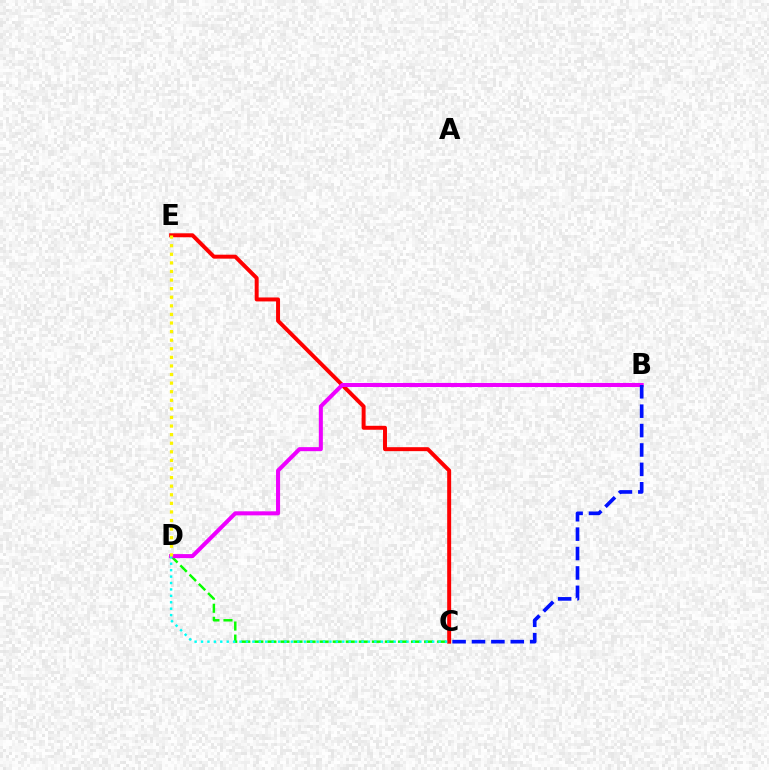{('C', 'E'): [{'color': '#ff0000', 'line_style': 'solid', 'thickness': 2.85}], ('C', 'D'): [{'color': '#08ff00', 'line_style': 'dashed', 'thickness': 1.77}, {'color': '#00fff6', 'line_style': 'dotted', 'thickness': 1.74}], ('B', 'D'): [{'color': '#ee00ff', 'line_style': 'solid', 'thickness': 2.91}], ('B', 'C'): [{'color': '#0010ff', 'line_style': 'dashed', 'thickness': 2.64}], ('D', 'E'): [{'color': '#fcf500', 'line_style': 'dotted', 'thickness': 2.33}]}